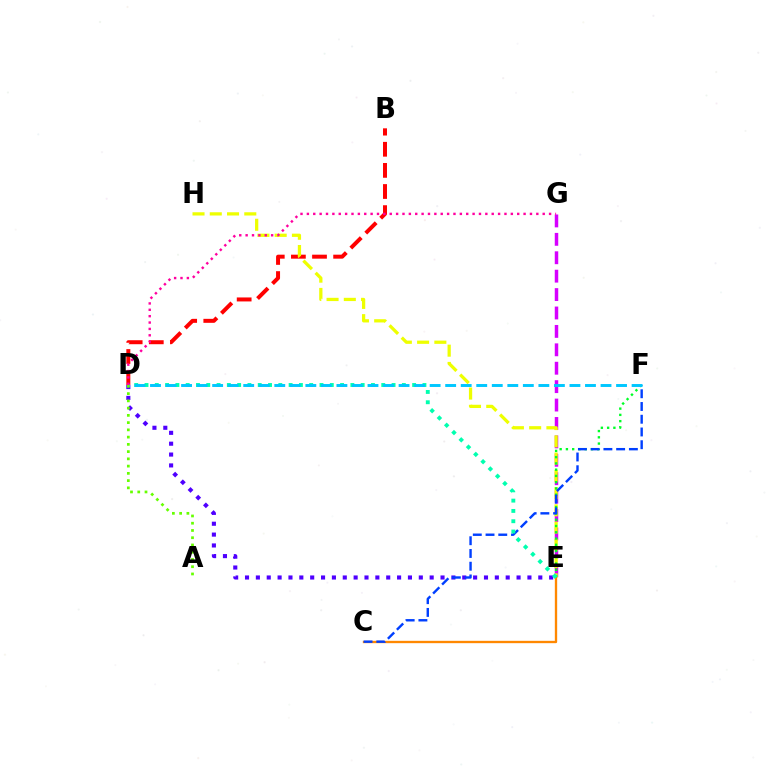{('B', 'D'): [{'color': '#ff0000', 'line_style': 'dashed', 'thickness': 2.87}], ('E', 'G'): [{'color': '#d600ff', 'line_style': 'dashed', 'thickness': 2.5}], ('E', 'H'): [{'color': '#eeff00', 'line_style': 'dashed', 'thickness': 2.34}], ('C', 'E'): [{'color': '#ff8800', 'line_style': 'solid', 'thickness': 1.68}], ('E', 'F'): [{'color': '#00ff27', 'line_style': 'dotted', 'thickness': 1.7}], ('D', 'E'): [{'color': '#4f00ff', 'line_style': 'dotted', 'thickness': 2.95}, {'color': '#00ffaf', 'line_style': 'dotted', 'thickness': 2.8}], ('C', 'F'): [{'color': '#003fff', 'line_style': 'dashed', 'thickness': 1.73}], ('D', 'F'): [{'color': '#00c7ff', 'line_style': 'dashed', 'thickness': 2.11}], ('D', 'G'): [{'color': '#ff00a0', 'line_style': 'dotted', 'thickness': 1.73}], ('A', 'D'): [{'color': '#66ff00', 'line_style': 'dotted', 'thickness': 1.97}]}